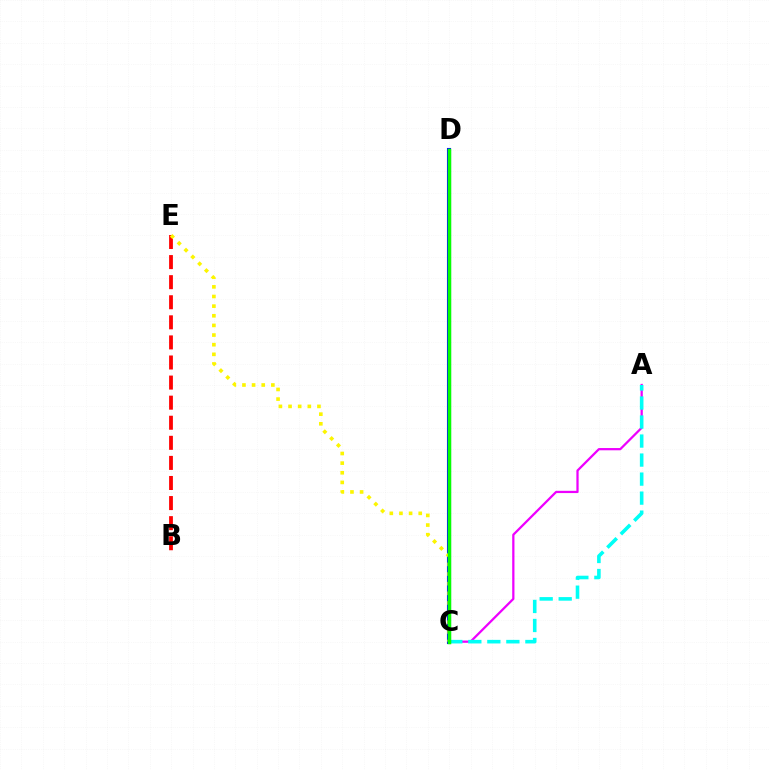{('A', 'C'): [{'color': '#ee00ff', 'line_style': 'solid', 'thickness': 1.62}, {'color': '#00fff6', 'line_style': 'dashed', 'thickness': 2.58}], ('B', 'E'): [{'color': '#ff0000', 'line_style': 'dashed', 'thickness': 2.73}], ('C', 'D'): [{'color': '#0010ff', 'line_style': 'solid', 'thickness': 2.94}, {'color': '#08ff00', 'line_style': 'solid', 'thickness': 2.5}], ('C', 'E'): [{'color': '#fcf500', 'line_style': 'dotted', 'thickness': 2.62}]}